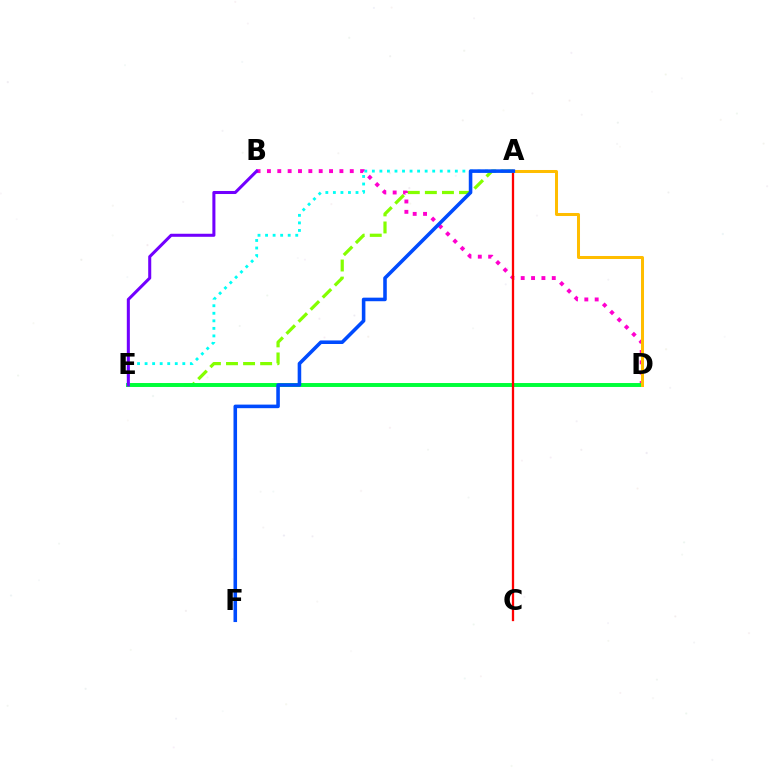{('B', 'D'): [{'color': '#ff00cf', 'line_style': 'dotted', 'thickness': 2.81}], ('A', 'E'): [{'color': '#84ff00', 'line_style': 'dashed', 'thickness': 2.32}, {'color': '#00fff6', 'line_style': 'dotted', 'thickness': 2.05}], ('D', 'E'): [{'color': '#00ff39', 'line_style': 'solid', 'thickness': 2.83}], ('A', 'C'): [{'color': '#ff0000', 'line_style': 'solid', 'thickness': 1.65}], ('B', 'E'): [{'color': '#7200ff', 'line_style': 'solid', 'thickness': 2.19}], ('A', 'D'): [{'color': '#ffbd00', 'line_style': 'solid', 'thickness': 2.17}], ('A', 'F'): [{'color': '#004bff', 'line_style': 'solid', 'thickness': 2.57}]}